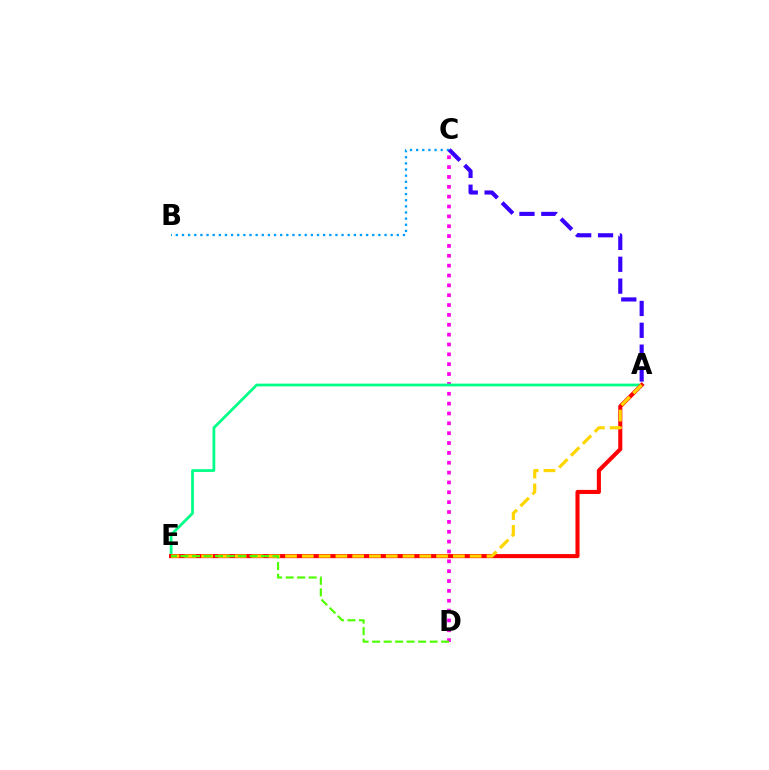{('C', 'D'): [{'color': '#ff00ed', 'line_style': 'dotted', 'thickness': 2.68}], ('A', 'E'): [{'color': '#00ff86', 'line_style': 'solid', 'thickness': 1.98}, {'color': '#ff0000', 'line_style': 'solid', 'thickness': 2.94}, {'color': '#ffd500', 'line_style': 'dashed', 'thickness': 2.28}], ('D', 'E'): [{'color': '#4fff00', 'line_style': 'dashed', 'thickness': 1.56}], ('B', 'C'): [{'color': '#009eff', 'line_style': 'dotted', 'thickness': 1.67}], ('A', 'C'): [{'color': '#3700ff', 'line_style': 'dashed', 'thickness': 2.97}]}